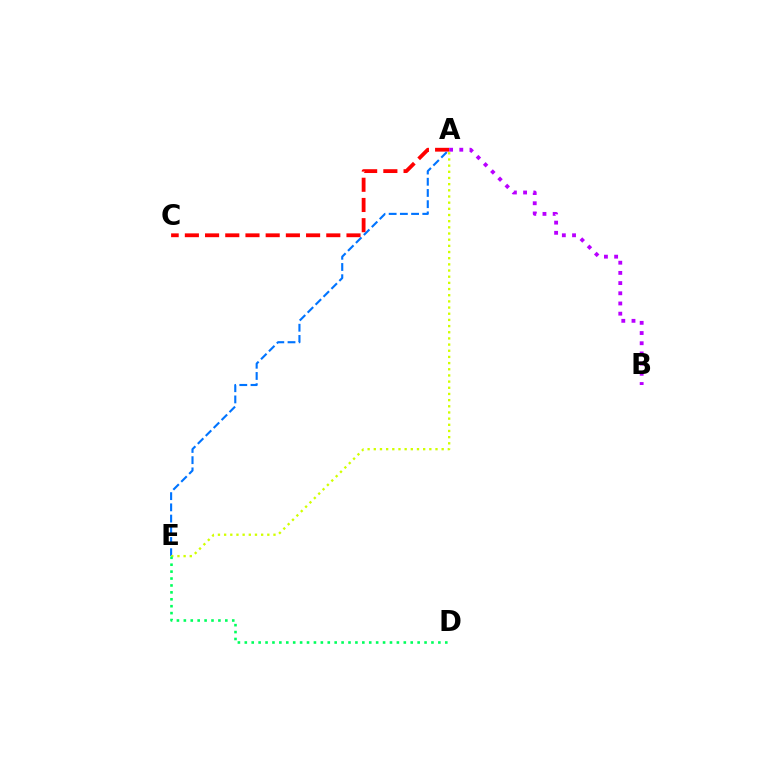{('A', 'C'): [{'color': '#ff0000', 'line_style': 'dashed', 'thickness': 2.74}], ('A', 'B'): [{'color': '#b900ff', 'line_style': 'dotted', 'thickness': 2.77}], ('A', 'E'): [{'color': '#0074ff', 'line_style': 'dashed', 'thickness': 1.52}, {'color': '#d1ff00', 'line_style': 'dotted', 'thickness': 1.68}], ('D', 'E'): [{'color': '#00ff5c', 'line_style': 'dotted', 'thickness': 1.88}]}